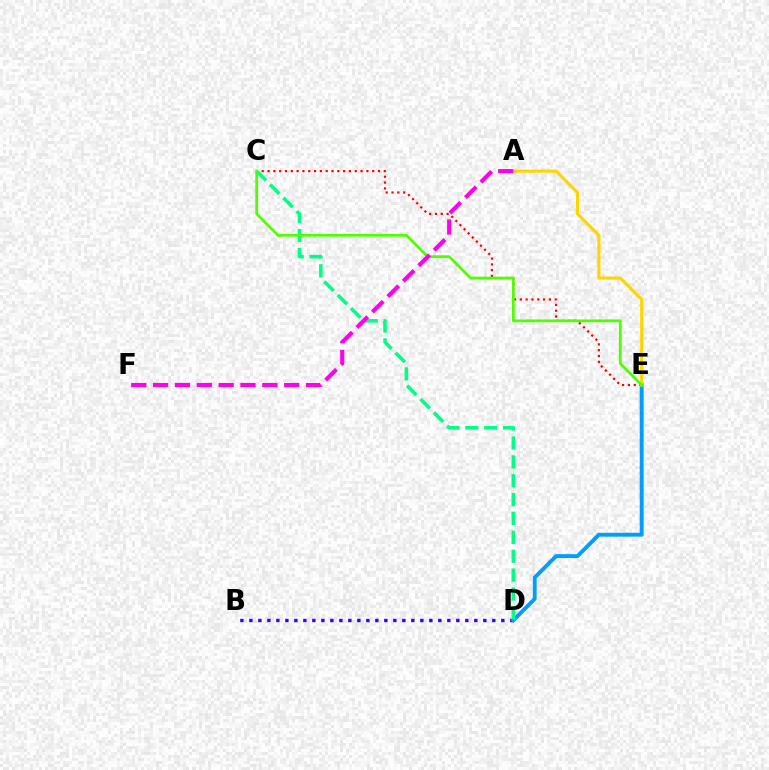{('B', 'D'): [{'color': '#3700ff', 'line_style': 'dotted', 'thickness': 2.44}], ('C', 'E'): [{'color': '#ff0000', 'line_style': 'dotted', 'thickness': 1.58}, {'color': '#4fff00', 'line_style': 'solid', 'thickness': 1.98}], ('D', 'E'): [{'color': '#009eff', 'line_style': 'solid', 'thickness': 2.8}], ('C', 'D'): [{'color': '#00ff86', 'line_style': 'dashed', 'thickness': 2.56}], ('A', 'E'): [{'color': '#ffd500', 'line_style': 'solid', 'thickness': 2.21}], ('A', 'F'): [{'color': '#ff00ed', 'line_style': 'dashed', 'thickness': 2.97}]}